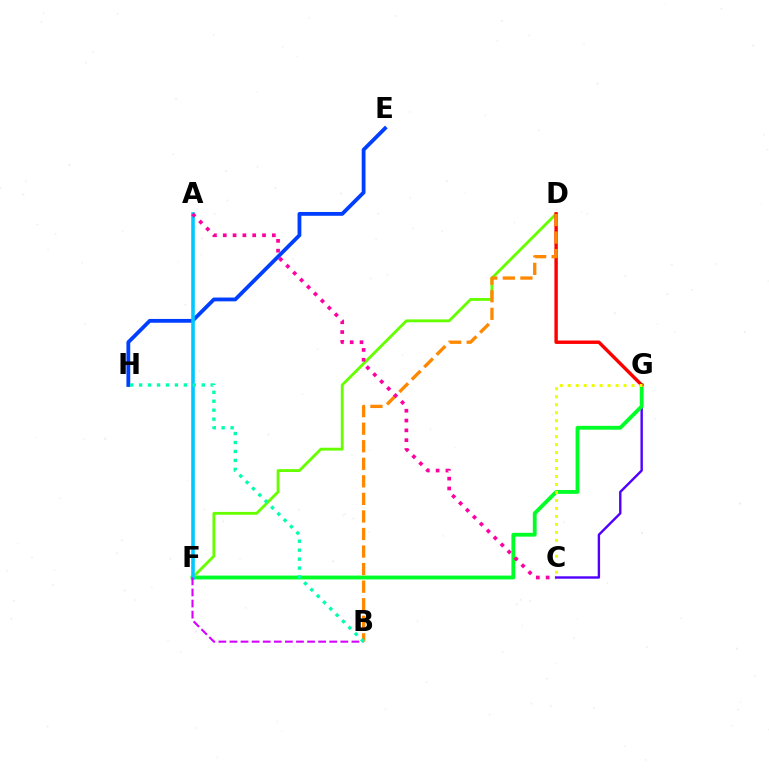{('C', 'G'): [{'color': '#4f00ff', 'line_style': 'solid', 'thickness': 1.72}, {'color': '#eeff00', 'line_style': 'dotted', 'thickness': 2.17}], ('E', 'H'): [{'color': '#003fff', 'line_style': 'solid', 'thickness': 2.74}], ('F', 'G'): [{'color': '#00ff27', 'line_style': 'solid', 'thickness': 2.75}], ('D', 'F'): [{'color': '#66ff00', 'line_style': 'solid', 'thickness': 2.06}], ('A', 'F'): [{'color': '#00c7ff', 'line_style': 'solid', 'thickness': 2.58}], ('D', 'G'): [{'color': '#ff0000', 'line_style': 'solid', 'thickness': 2.46}], ('B', 'F'): [{'color': '#d600ff', 'line_style': 'dashed', 'thickness': 1.51}], ('B', 'D'): [{'color': '#ff8800', 'line_style': 'dashed', 'thickness': 2.38}], ('A', 'C'): [{'color': '#ff00a0', 'line_style': 'dotted', 'thickness': 2.67}], ('B', 'H'): [{'color': '#00ffaf', 'line_style': 'dotted', 'thickness': 2.43}]}